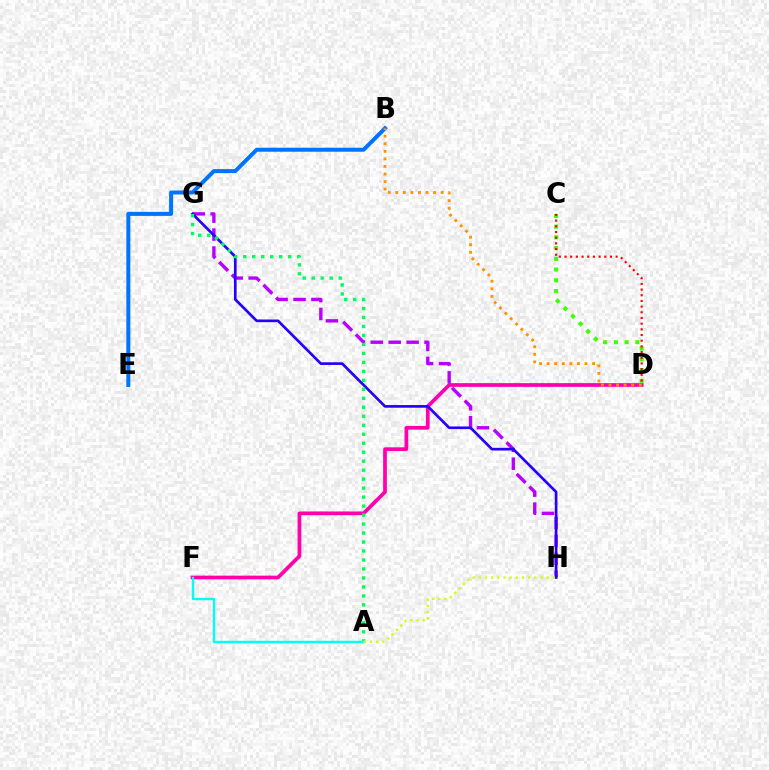{('D', 'F'): [{'color': '#ff00ac', 'line_style': 'solid', 'thickness': 2.68}], ('B', 'E'): [{'color': '#0074ff', 'line_style': 'solid', 'thickness': 2.88}], ('G', 'H'): [{'color': '#b900ff', 'line_style': 'dashed', 'thickness': 2.43}, {'color': '#2500ff', 'line_style': 'solid', 'thickness': 1.92}], ('B', 'D'): [{'color': '#ff9400', 'line_style': 'dotted', 'thickness': 2.06}], ('C', 'D'): [{'color': '#3dff00', 'line_style': 'dotted', 'thickness': 2.92}, {'color': '#ff0000', 'line_style': 'dotted', 'thickness': 1.54}], ('A', 'G'): [{'color': '#00ff5c', 'line_style': 'dotted', 'thickness': 2.44}], ('A', 'F'): [{'color': '#00fff6', 'line_style': 'solid', 'thickness': 1.73}], ('A', 'H'): [{'color': '#d1ff00', 'line_style': 'dotted', 'thickness': 1.67}]}